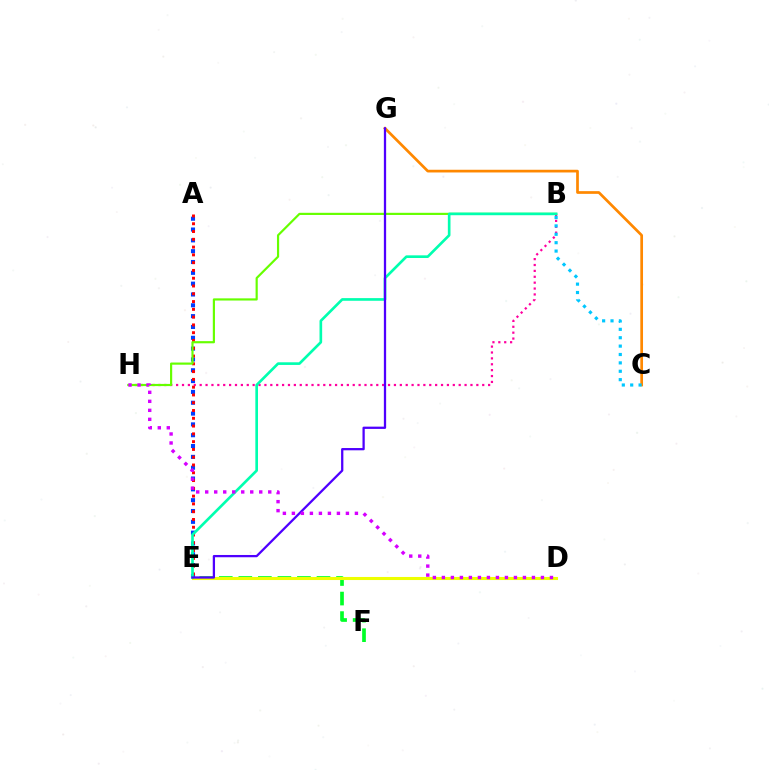{('C', 'G'): [{'color': '#ff8800', 'line_style': 'solid', 'thickness': 1.95}], ('B', 'H'): [{'color': '#ff00a0', 'line_style': 'dotted', 'thickness': 1.6}, {'color': '#66ff00', 'line_style': 'solid', 'thickness': 1.57}], ('A', 'E'): [{'color': '#003fff', 'line_style': 'dotted', 'thickness': 2.94}, {'color': '#ff0000', 'line_style': 'dotted', 'thickness': 2.11}], ('B', 'C'): [{'color': '#00c7ff', 'line_style': 'dotted', 'thickness': 2.28}], ('E', 'F'): [{'color': '#00ff27', 'line_style': 'dashed', 'thickness': 2.65}], ('D', 'E'): [{'color': '#eeff00', 'line_style': 'solid', 'thickness': 2.21}], ('B', 'E'): [{'color': '#00ffaf', 'line_style': 'solid', 'thickness': 1.91}], ('E', 'G'): [{'color': '#4f00ff', 'line_style': 'solid', 'thickness': 1.64}], ('D', 'H'): [{'color': '#d600ff', 'line_style': 'dotted', 'thickness': 2.45}]}